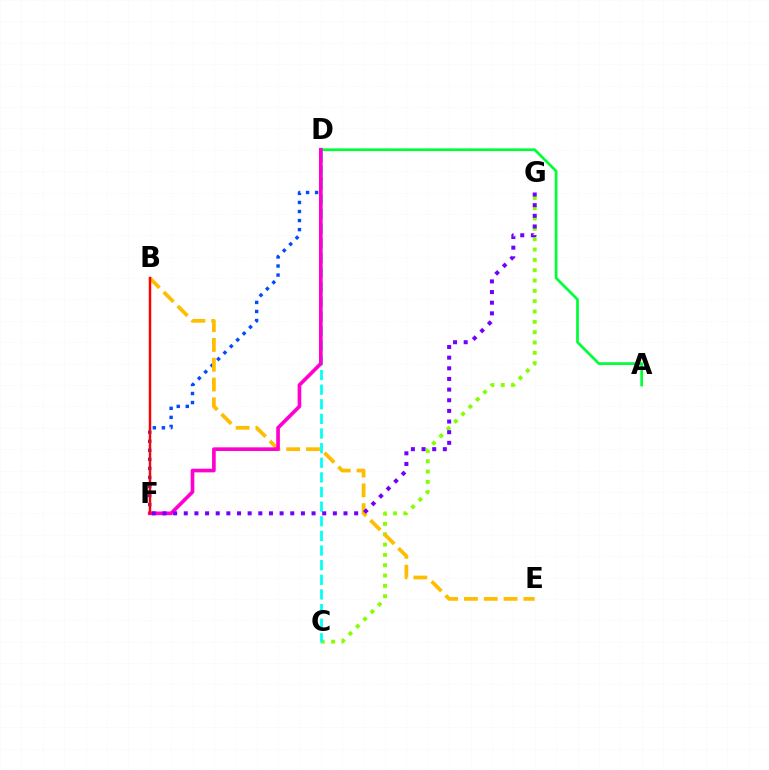{('C', 'G'): [{'color': '#84ff00', 'line_style': 'dotted', 'thickness': 2.81}], ('D', 'F'): [{'color': '#004bff', 'line_style': 'dotted', 'thickness': 2.46}, {'color': '#ff00cf', 'line_style': 'solid', 'thickness': 2.64}], ('A', 'D'): [{'color': '#00ff39', 'line_style': 'solid', 'thickness': 1.96}], ('B', 'E'): [{'color': '#ffbd00', 'line_style': 'dashed', 'thickness': 2.69}], ('C', 'D'): [{'color': '#00fff6', 'line_style': 'dashed', 'thickness': 1.99}], ('F', 'G'): [{'color': '#7200ff', 'line_style': 'dotted', 'thickness': 2.89}], ('B', 'F'): [{'color': '#ff0000', 'line_style': 'solid', 'thickness': 1.77}]}